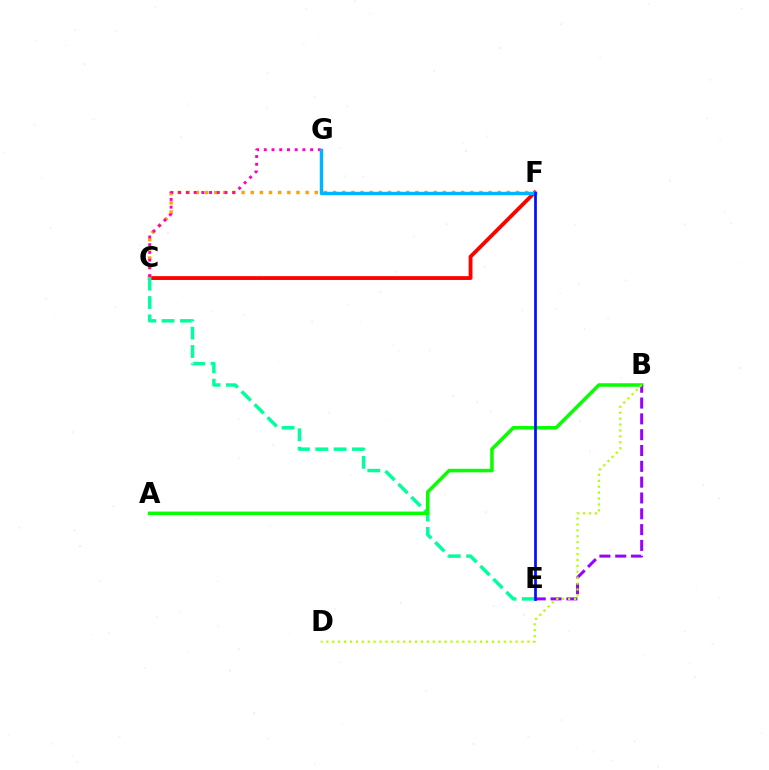{('C', 'F'): [{'color': '#ff0000', 'line_style': 'solid', 'thickness': 2.75}, {'color': '#ffa500', 'line_style': 'dotted', 'thickness': 2.49}], ('C', 'G'): [{'color': '#ff00bd', 'line_style': 'dotted', 'thickness': 2.1}], ('C', 'E'): [{'color': '#00ff9d', 'line_style': 'dashed', 'thickness': 2.49}], ('F', 'G'): [{'color': '#00b5ff', 'line_style': 'solid', 'thickness': 2.47}], ('A', 'B'): [{'color': '#08ff00', 'line_style': 'solid', 'thickness': 2.53}], ('B', 'E'): [{'color': '#9b00ff', 'line_style': 'dashed', 'thickness': 2.15}], ('E', 'F'): [{'color': '#0010ff', 'line_style': 'solid', 'thickness': 1.96}], ('B', 'D'): [{'color': '#b3ff00', 'line_style': 'dotted', 'thickness': 1.61}]}